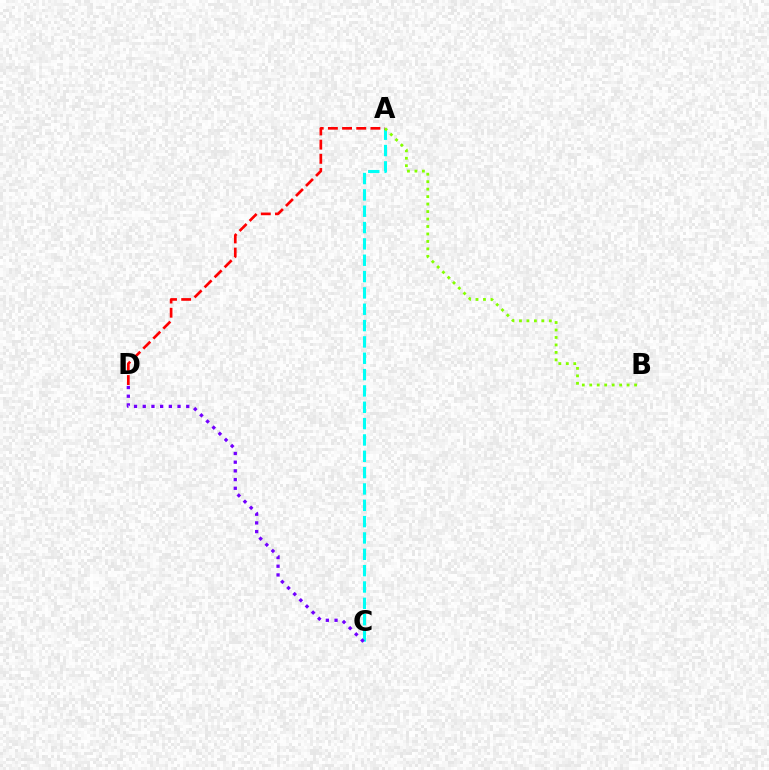{('A', 'C'): [{'color': '#00fff6', 'line_style': 'dashed', 'thickness': 2.22}], ('A', 'B'): [{'color': '#84ff00', 'line_style': 'dotted', 'thickness': 2.03}], ('A', 'D'): [{'color': '#ff0000', 'line_style': 'dashed', 'thickness': 1.93}], ('C', 'D'): [{'color': '#7200ff', 'line_style': 'dotted', 'thickness': 2.36}]}